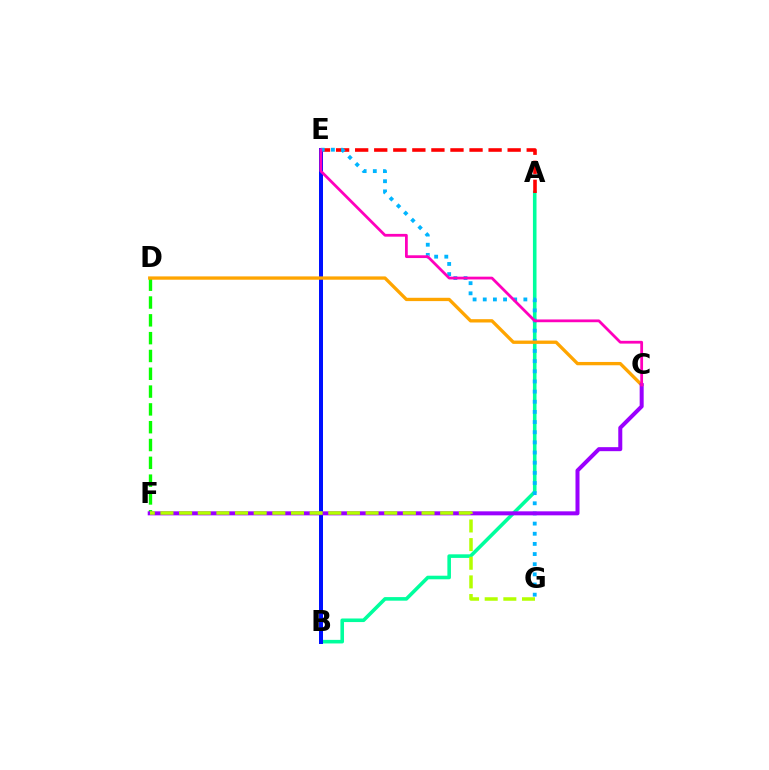{('A', 'B'): [{'color': '#00ff9d', 'line_style': 'solid', 'thickness': 2.58}], ('A', 'E'): [{'color': '#ff0000', 'line_style': 'dashed', 'thickness': 2.59}], ('B', 'E'): [{'color': '#0010ff', 'line_style': 'solid', 'thickness': 2.88}], ('E', 'G'): [{'color': '#00b5ff', 'line_style': 'dotted', 'thickness': 2.76}], ('D', 'F'): [{'color': '#08ff00', 'line_style': 'dashed', 'thickness': 2.42}], ('C', 'D'): [{'color': '#ffa500', 'line_style': 'solid', 'thickness': 2.39}], ('C', 'F'): [{'color': '#9b00ff', 'line_style': 'solid', 'thickness': 2.89}], ('C', 'E'): [{'color': '#ff00bd', 'line_style': 'solid', 'thickness': 1.99}], ('F', 'G'): [{'color': '#b3ff00', 'line_style': 'dashed', 'thickness': 2.53}]}